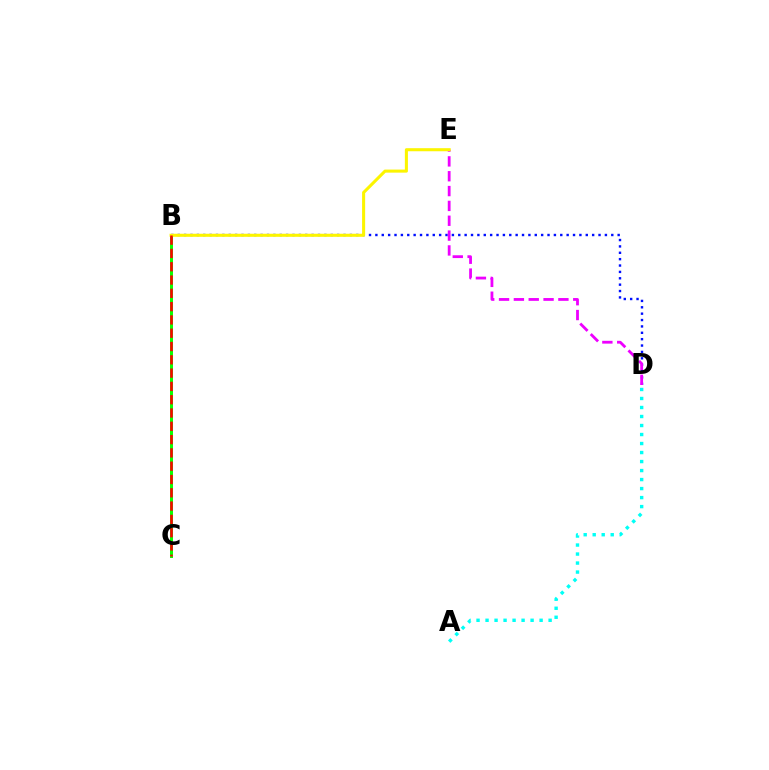{('B', 'D'): [{'color': '#0010ff', 'line_style': 'dotted', 'thickness': 1.73}], ('D', 'E'): [{'color': '#ee00ff', 'line_style': 'dashed', 'thickness': 2.02}], ('B', 'C'): [{'color': '#08ff00', 'line_style': 'solid', 'thickness': 2.14}, {'color': '#ff0000', 'line_style': 'dashed', 'thickness': 1.81}], ('A', 'D'): [{'color': '#00fff6', 'line_style': 'dotted', 'thickness': 2.45}], ('B', 'E'): [{'color': '#fcf500', 'line_style': 'solid', 'thickness': 2.2}]}